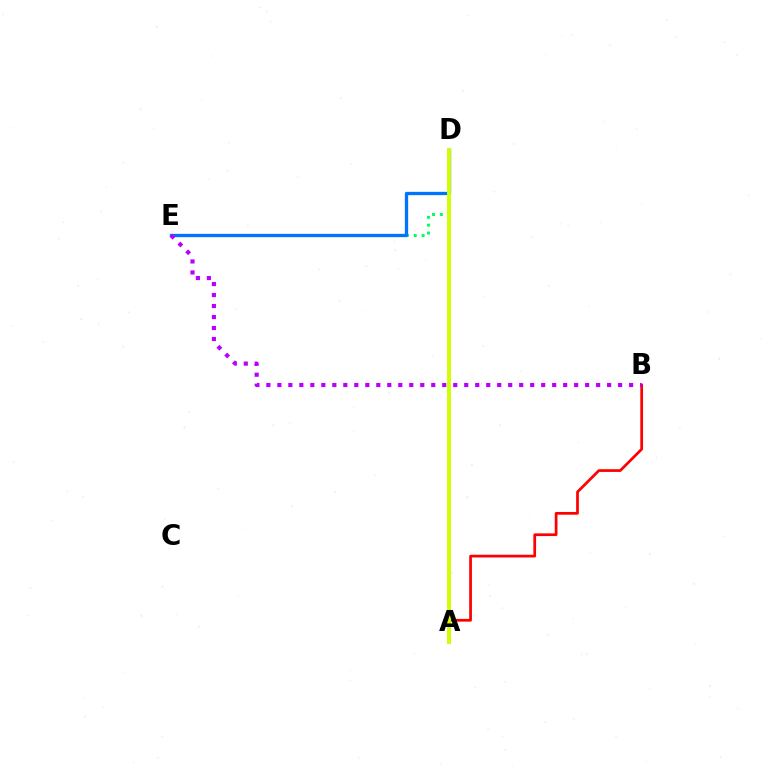{('D', 'E'): [{'color': '#00ff5c', 'line_style': 'dotted', 'thickness': 2.13}, {'color': '#0074ff', 'line_style': 'solid', 'thickness': 2.38}], ('A', 'B'): [{'color': '#ff0000', 'line_style': 'solid', 'thickness': 1.96}], ('A', 'D'): [{'color': '#d1ff00', 'line_style': 'solid', 'thickness': 2.81}], ('B', 'E'): [{'color': '#b900ff', 'line_style': 'dotted', 'thickness': 2.99}]}